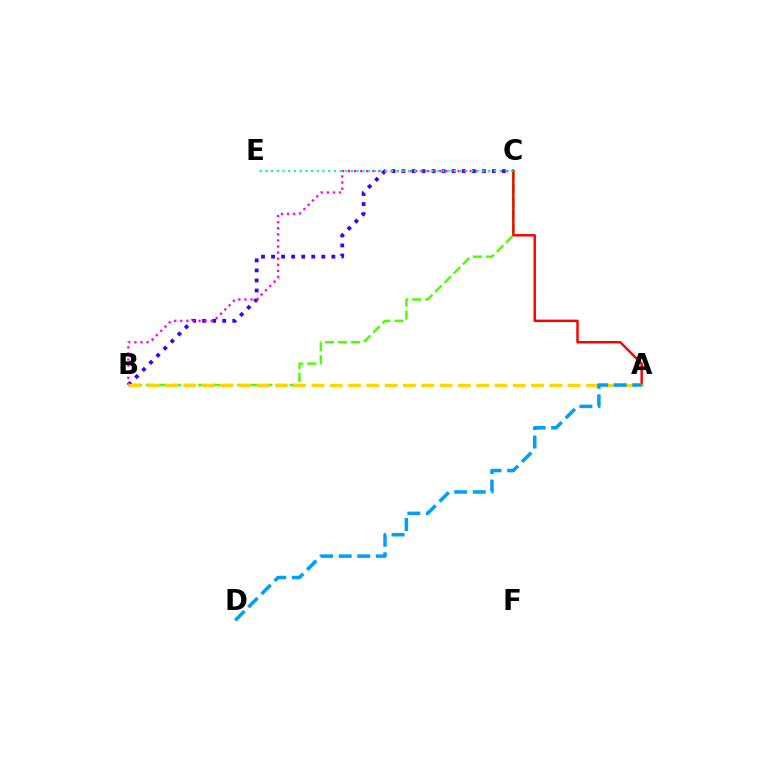{('B', 'C'): [{'color': '#3700ff', 'line_style': 'dotted', 'thickness': 2.73}, {'color': '#4fff00', 'line_style': 'dashed', 'thickness': 1.77}, {'color': '#ff00ed', 'line_style': 'dotted', 'thickness': 1.65}], ('A', 'C'): [{'color': '#ff0000', 'line_style': 'solid', 'thickness': 1.76}], ('C', 'E'): [{'color': '#00ff86', 'line_style': 'dotted', 'thickness': 1.55}], ('A', 'B'): [{'color': '#ffd500', 'line_style': 'dashed', 'thickness': 2.49}], ('A', 'D'): [{'color': '#009eff', 'line_style': 'dashed', 'thickness': 2.52}]}